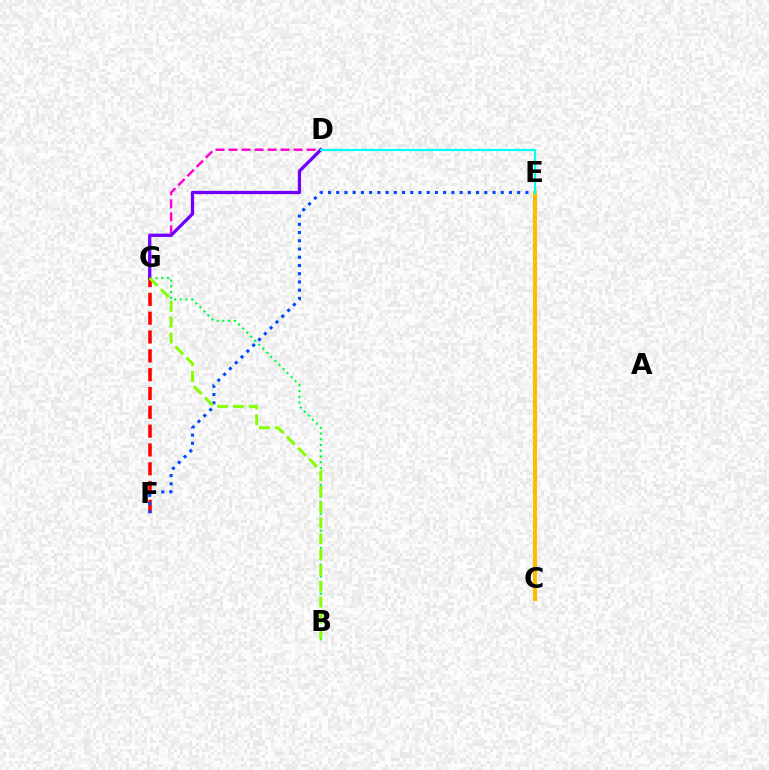{('D', 'G'): [{'color': '#ff00cf', 'line_style': 'dashed', 'thickness': 1.77}, {'color': '#7200ff', 'line_style': 'solid', 'thickness': 2.35}], ('B', 'G'): [{'color': '#00ff39', 'line_style': 'dotted', 'thickness': 1.55}, {'color': '#84ff00', 'line_style': 'dashed', 'thickness': 2.15}], ('F', 'G'): [{'color': '#ff0000', 'line_style': 'dashed', 'thickness': 2.56}], ('E', 'F'): [{'color': '#004bff', 'line_style': 'dotted', 'thickness': 2.24}], ('C', 'E'): [{'color': '#ffbd00', 'line_style': 'solid', 'thickness': 2.94}], ('D', 'E'): [{'color': '#00fff6', 'line_style': 'solid', 'thickness': 1.58}]}